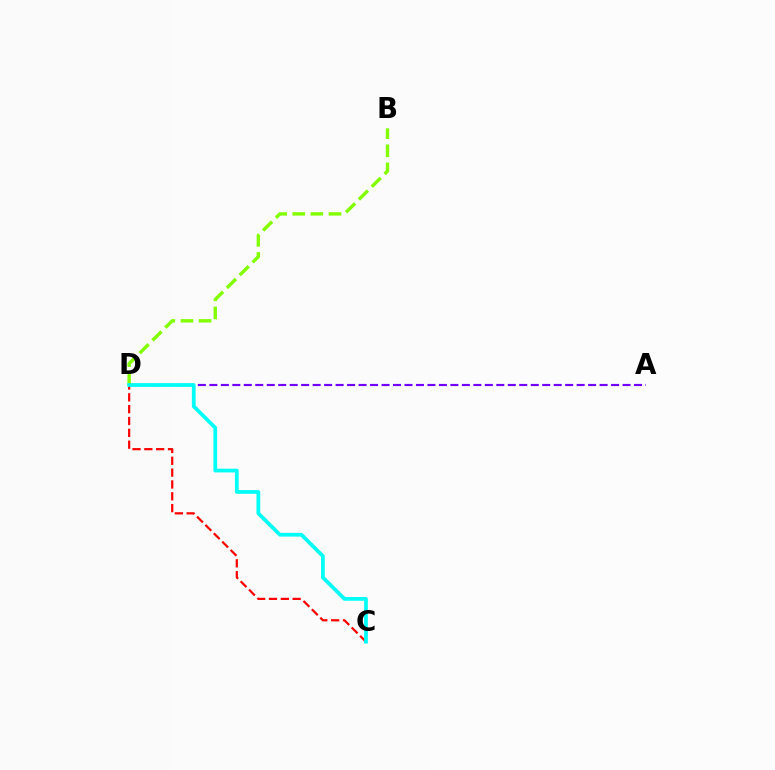{('C', 'D'): [{'color': '#ff0000', 'line_style': 'dashed', 'thickness': 1.61}, {'color': '#00fff6', 'line_style': 'solid', 'thickness': 2.7}], ('B', 'D'): [{'color': '#84ff00', 'line_style': 'dashed', 'thickness': 2.46}], ('A', 'D'): [{'color': '#7200ff', 'line_style': 'dashed', 'thickness': 1.56}]}